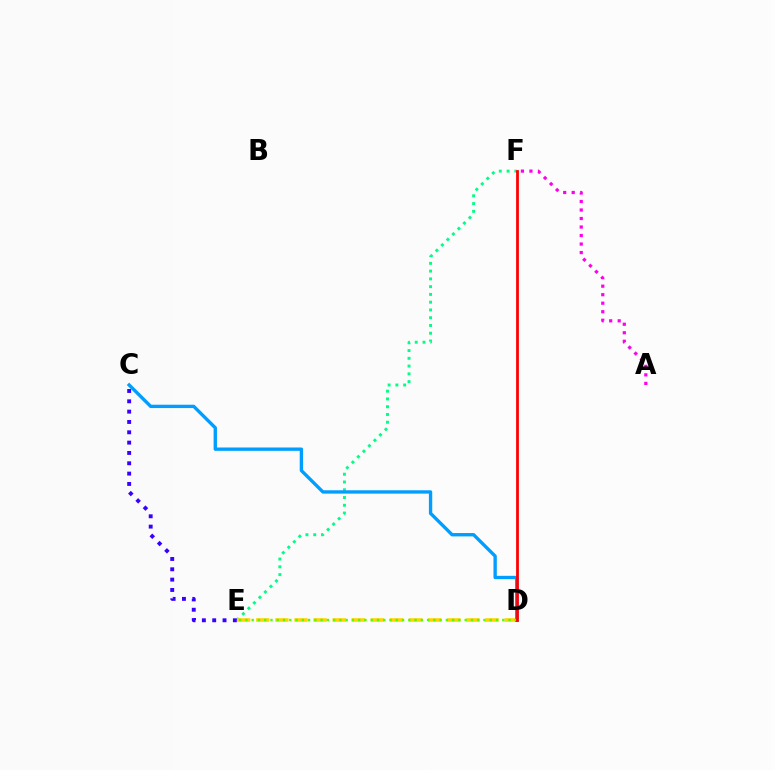{('E', 'F'): [{'color': '#00ff86', 'line_style': 'dotted', 'thickness': 2.11}], ('D', 'E'): [{'color': '#ffd500', 'line_style': 'dashed', 'thickness': 2.6}, {'color': '#4fff00', 'line_style': 'dotted', 'thickness': 1.7}], ('C', 'E'): [{'color': '#3700ff', 'line_style': 'dotted', 'thickness': 2.81}], ('A', 'F'): [{'color': '#ff00ed', 'line_style': 'dotted', 'thickness': 2.31}], ('C', 'D'): [{'color': '#009eff', 'line_style': 'solid', 'thickness': 2.41}], ('D', 'F'): [{'color': '#ff0000', 'line_style': 'solid', 'thickness': 2.0}]}